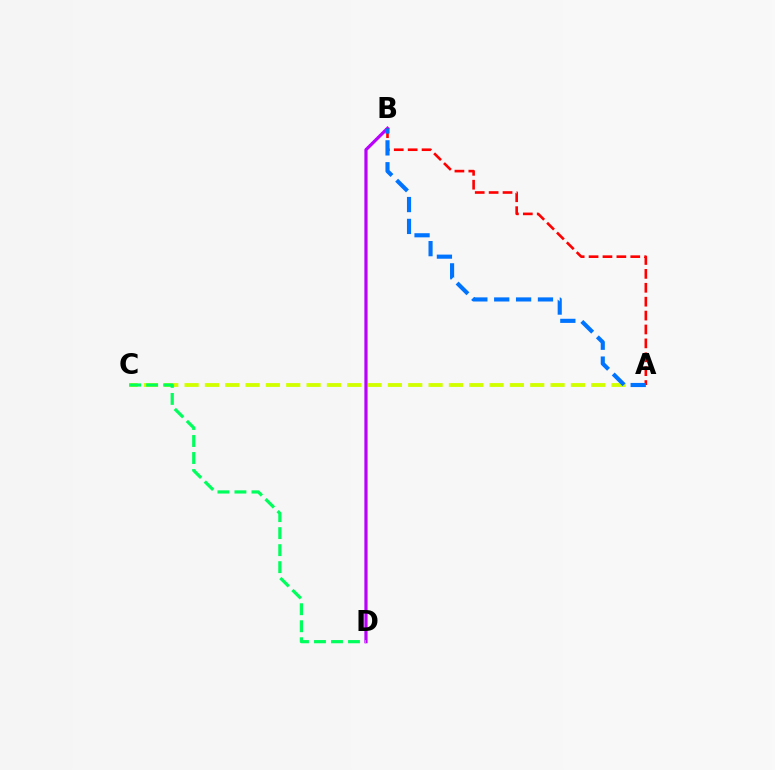{('A', 'C'): [{'color': '#d1ff00', 'line_style': 'dashed', 'thickness': 2.76}], ('B', 'D'): [{'color': '#b900ff', 'line_style': 'solid', 'thickness': 2.31}], ('A', 'B'): [{'color': '#ff0000', 'line_style': 'dashed', 'thickness': 1.89}, {'color': '#0074ff', 'line_style': 'dashed', 'thickness': 2.97}], ('C', 'D'): [{'color': '#00ff5c', 'line_style': 'dashed', 'thickness': 2.31}]}